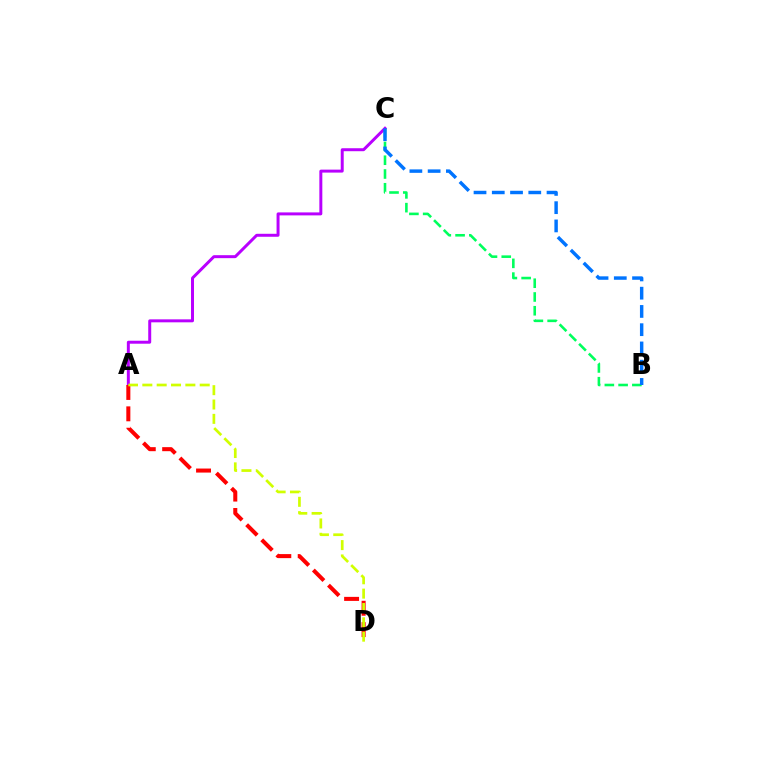{('B', 'C'): [{'color': '#00ff5c', 'line_style': 'dashed', 'thickness': 1.87}, {'color': '#0074ff', 'line_style': 'dashed', 'thickness': 2.48}], ('A', 'C'): [{'color': '#b900ff', 'line_style': 'solid', 'thickness': 2.14}], ('A', 'D'): [{'color': '#ff0000', 'line_style': 'dashed', 'thickness': 2.9}, {'color': '#d1ff00', 'line_style': 'dashed', 'thickness': 1.95}]}